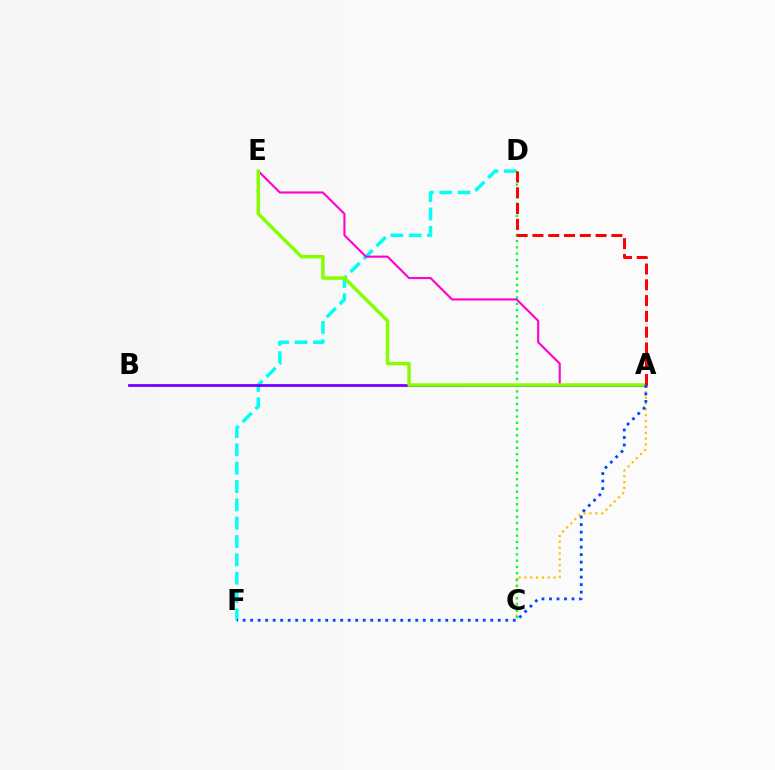{('D', 'F'): [{'color': '#00fff6', 'line_style': 'dashed', 'thickness': 2.49}], ('A', 'C'): [{'color': '#ffbd00', 'line_style': 'dotted', 'thickness': 1.58}], ('C', 'D'): [{'color': '#00ff39', 'line_style': 'dotted', 'thickness': 1.7}], ('A', 'E'): [{'color': '#ff00cf', 'line_style': 'solid', 'thickness': 1.52}, {'color': '#84ff00', 'line_style': 'solid', 'thickness': 2.48}], ('A', 'B'): [{'color': '#7200ff', 'line_style': 'solid', 'thickness': 2.0}], ('A', 'F'): [{'color': '#004bff', 'line_style': 'dotted', 'thickness': 2.04}], ('A', 'D'): [{'color': '#ff0000', 'line_style': 'dashed', 'thickness': 2.14}]}